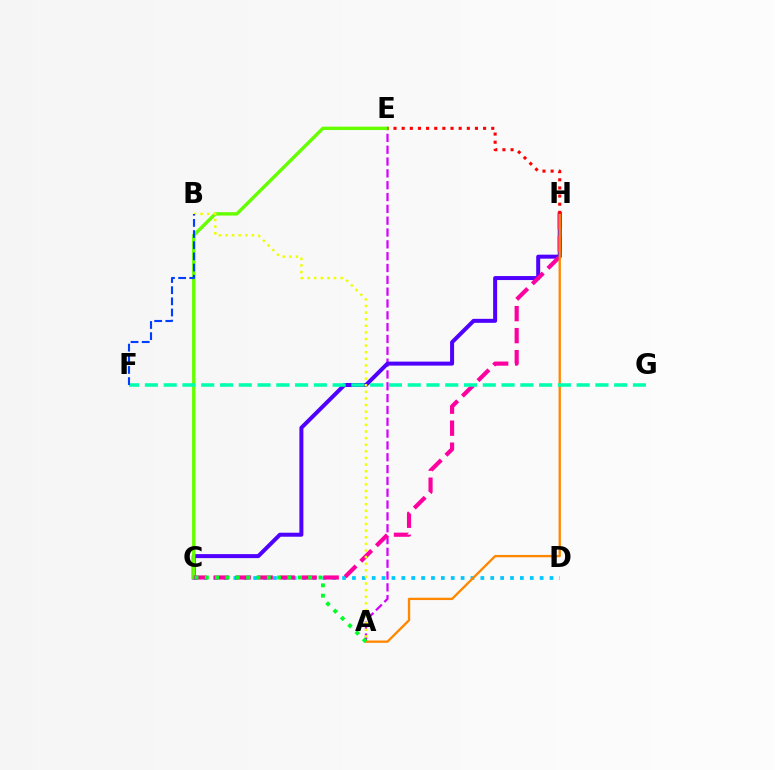{('C', 'D'): [{'color': '#00c7ff', 'line_style': 'dotted', 'thickness': 2.68}], ('A', 'E'): [{'color': '#d600ff', 'line_style': 'dashed', 'thickness': 1.61}], ('C', 'H'): [{'color': '#4f00ff', 'line_style': 'solid', 'thickness': 2.88}, {'color': '#ff00a0', 'line_style': 'dashed', 'thickness': 2.99}], ('C', 'E'): [{'color': '#66ff00', 'line_style': 'solid', 'thickness': 2.44}], ('A', 'H'): [{'color': '#ff8800', 'line_style': 'solid', 'thickness': 1.68}], ('F', 'G'): [{'color': '#00ffaf', 'line_style': 'dashed', 'thickness': 2.55}], ('A', 'C'): [{'color': '#00ff27', 'line_style': 'dotted', 'thickness': 2.81}], ('A', 'B'): [{'color': '#eeff00', 'line_style': 'dotted', 'thickness': 1.8}], ('B', 'F'): [{'color': '#003fff', 'line_style': 'dashed', 'thickness': 1.52}], ('E', 'H'): [{'color': '#ff0000', 'line_style': 'dotted', 'thickness': 2.21}]}